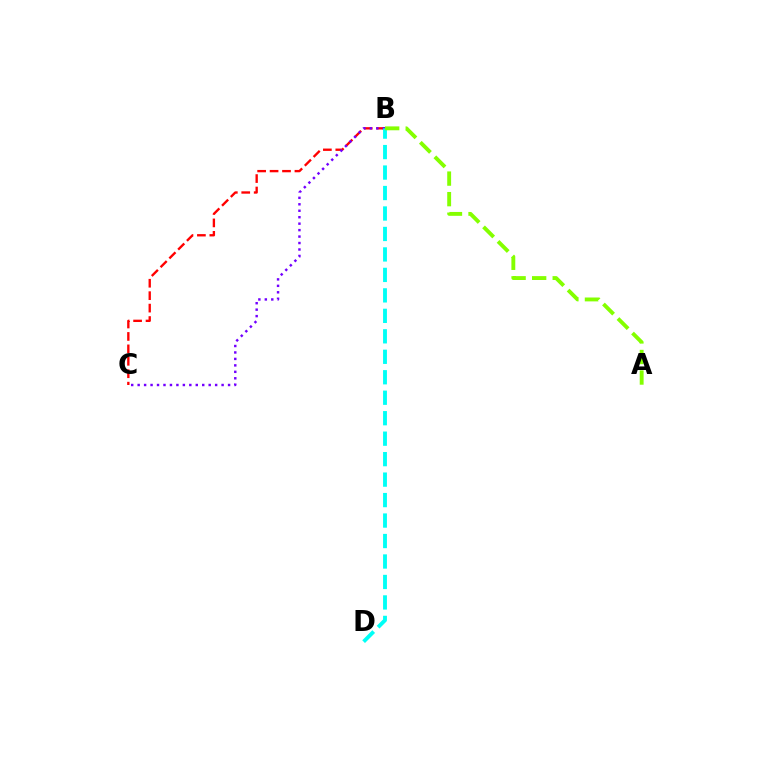{('B', 'C'): [{'color': '#ff0000', 'line_style': 'dashed', 'thickness': 1.69}, {'color': '#7200ff', 'line_style': 'dotted', 'thickness': 1.75}], ('B', 'D'): [{'color': '#00fff6', 'line_style': 'dashed', 'thickness': 2.78}], ('A', 'B'): [{'color': '#84ff00', 'line_style': 'dashed', 'thickness': 2.79}]}